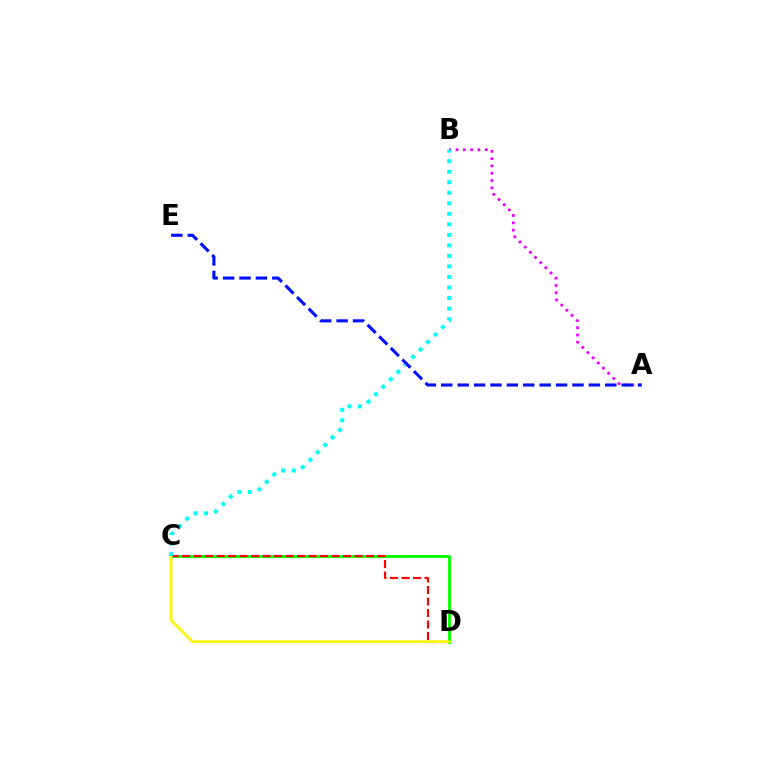{('A', 'B'): [{'color': '#ee00ff', 'line_style': 'dotted', 'thickness': 1.99}], ('C', 'D'): [{'color': '#08ff00', 'line_style': 'solid', 'thickness': 2.06}, {'color': '#ff0000', 'line_style': 'dashed', 'thickness': 1.56}, {'color': '#fcf500', 'line_style': 'solid', 'thickness': 1.93}], ('B', 'C'): [{'color': '#00fff6', 'line_style': 'dotted', 'thickness': 2.86}], ('A', 'E'): [{'color': '#0010ff', 'line_style': 'dashed', 'thickness': 2.23}]}